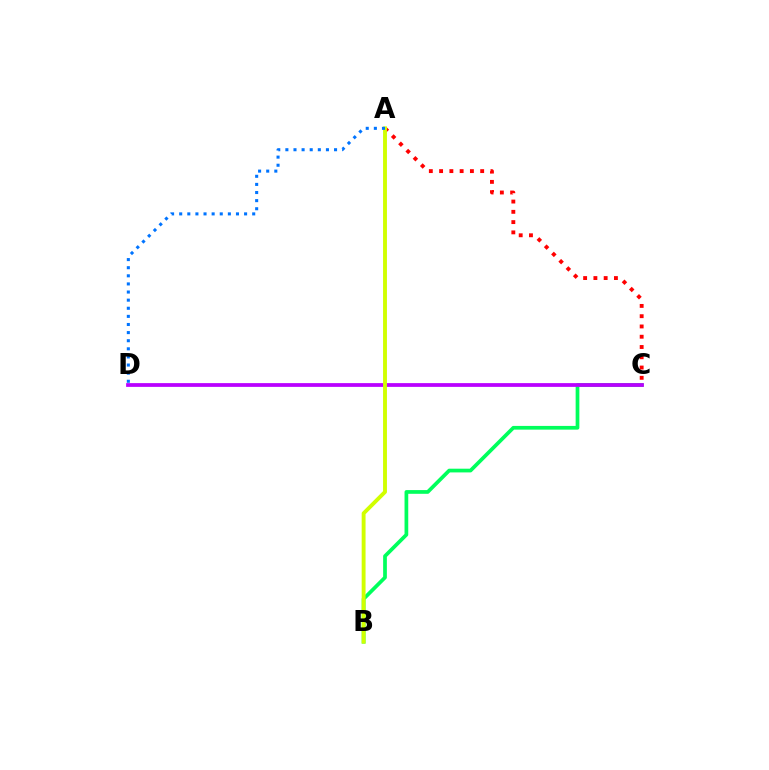{('B', 'C'): [{'color': '#00ff5c', 'line_style': 'solid', 'thickness': 2.68}], ('A', 'C'): [{'color': '#ff0000', 'line_style': 'dotted', 'thickness': 2.79}], ('C', 'D'): [{'color': '#b900ff', 'line_style': 'solid', 'thickness': 2.71}], ('A', 'B'): [{'color': '#d1ff00', 'line_style': 'solid', 'thickness': 2.8}], ('A', 'D'): [{'color': '#0074ff', 'line_style': 'dotted', 'thickness': 2.2}]}